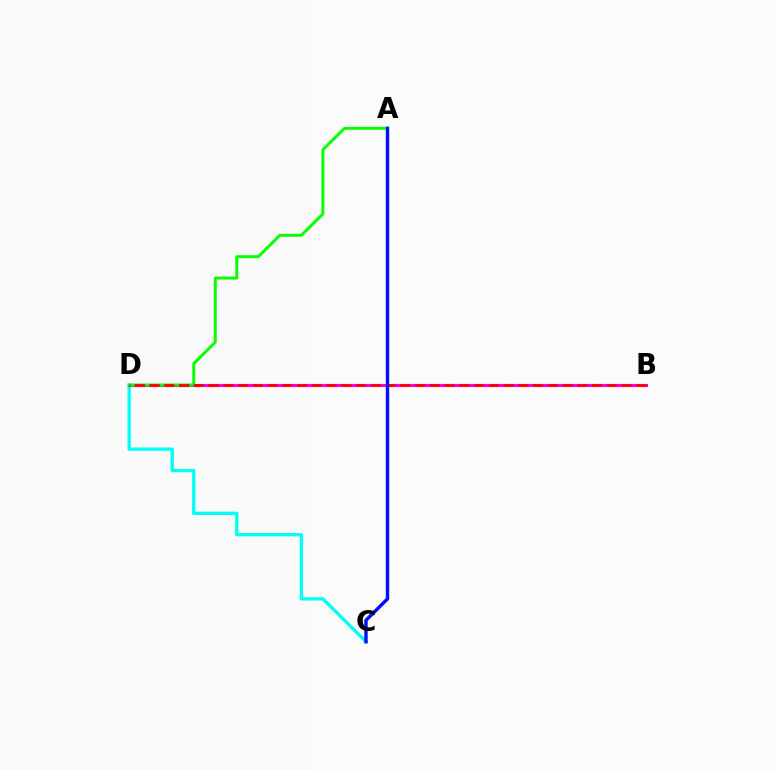{('B', 'D'): [{'color': '#fcf500', 'line_style': 'dotted', 'thickness': 1.7}, {'color': '#ee00ff', 'line_style': 'solid', 'thickness': 2.23}, {'color': '#ff0000', 'line_style': 'dashed', 'thickness': 2.0}], ('C', 'D'): [{'color': '#00fff6', 'line_style': 'solid', 'thickness': 2.39}], ('A', 'D'): [{'color': '#08ff00', 'line_style': 'solid', 'thickness': 2.13}], ('A', 'C'): [{'color': '#0010ff', 'line_style': 'solid', 'thickness': 2.46}]}